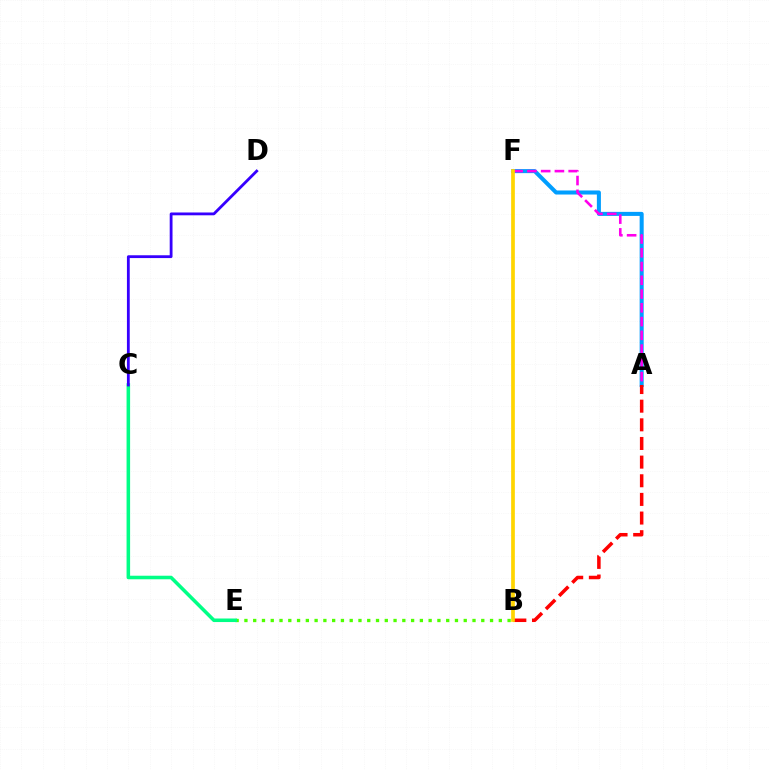{('B', 'E'): [{'color': '#4fff00', 'line_style': 'dotted', 'thickness': 2.38}], ('A', 'F'): [{'color': '#009eff', 'line_style': 'solid', 'thickness': 2.91}, {'color': '#ff00ed', 'line_style': 'dashed', 'thickness': 1.87}], ('C', 'E'): [{'color': '#00ff86', 'line_style': 'solid', 'thickness': 2.55}], ('A', 'B'): [{'color': '#ff0000', 'line_style': 'dashed', 'thickness': 2.53}], ('C', 'D'): [{'color': '#3700ff', 'line_style': 'solid', 'thickness': 2.02}], ('B', 'F'): [{'color': '#ffd500', 'line_style': 'solid', 'thickness': 2.67}]}